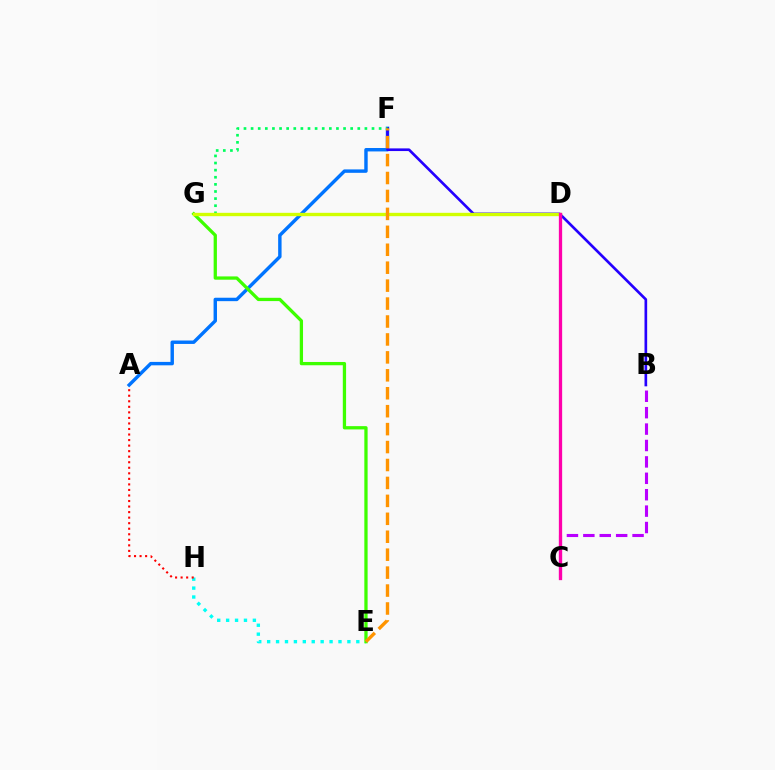{('B', 'C'): [{'color': '#b900ff', 'line_style': 'dashed', 'thickness': 2.23}], ('E', 'H'): [{'color': '#00fff6', 'line_style': 'dotted', 'thickness': 2.42}], ('A', 'H'): [{'color': '#ff0000', 'line_style': 'dotted', 'thickness': 1.51}], ('A', 'F'): [{'color': '#0074ff', 'line_style': 'solid', 'thickness': 2.46}], ('B', 'F'): [{'color': '#2500ff', 'line_style': 'solid', 'thickness': 1.92}], ('F', 'G'): [{'color': '#00ff5c', 'line_style': 'dotted', 'thickness': 1.93}], ('E', 'G'): [{'color': '#3dff00', 'line_style': 'solid', 'thickness': 2.36}], ('D', 'G'): [{'color': '#d1ff00', 'line_style': 'solid', 'thickness': 2.41}], ('E', 'F'): [{'color': '#ff9400', 'line_style': 'dashed', 'thickness': 2.44}], ('C', 'D'): [{'color': '#ff00ac', 'line_style': 'solid', 'thickness': 2.36}]}